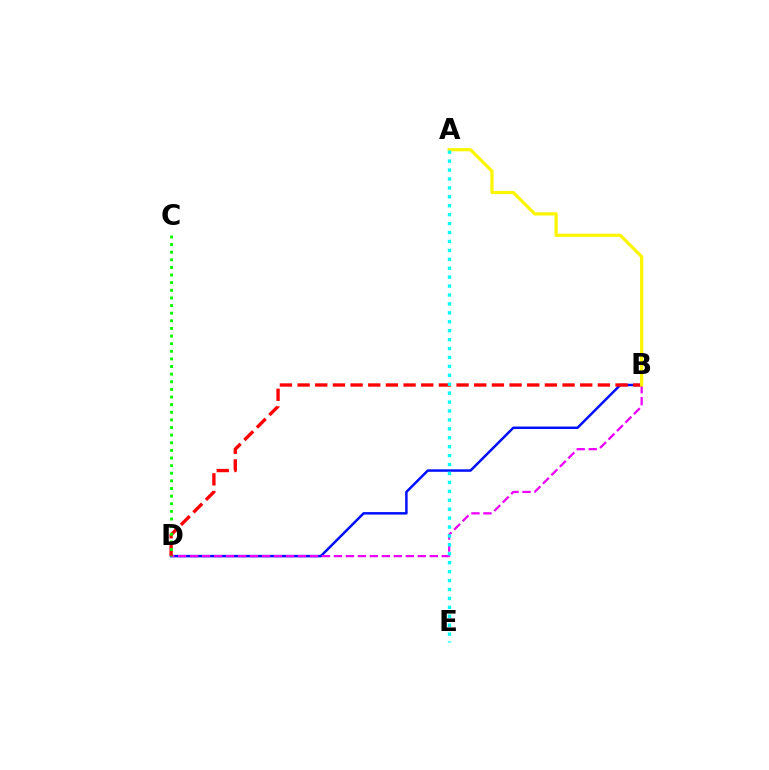{('B', 'D'): [{'color': '#0010ff', 'line_style': 'solid', 'thickness': 1.79}, {'color': '#ee00ff', 'line_style': 'dashed', 'thickness': 1.63}, {'color': '#ff0000', 'line_style': 'dashed', 'thickness': 2.4}], ('C', 'D'): [{'color': '#08ff00', 'line_style': 'dotted', 'thickness': 2.07}], ('A', 'B'): [{'color': '#fcf500', 'line_style': 'solid', 'thickness': 2.3}], ('A', 'E'): [{'color': '#00fff6', 'line_style': 'dotted', 'thickness': 2.42}]}